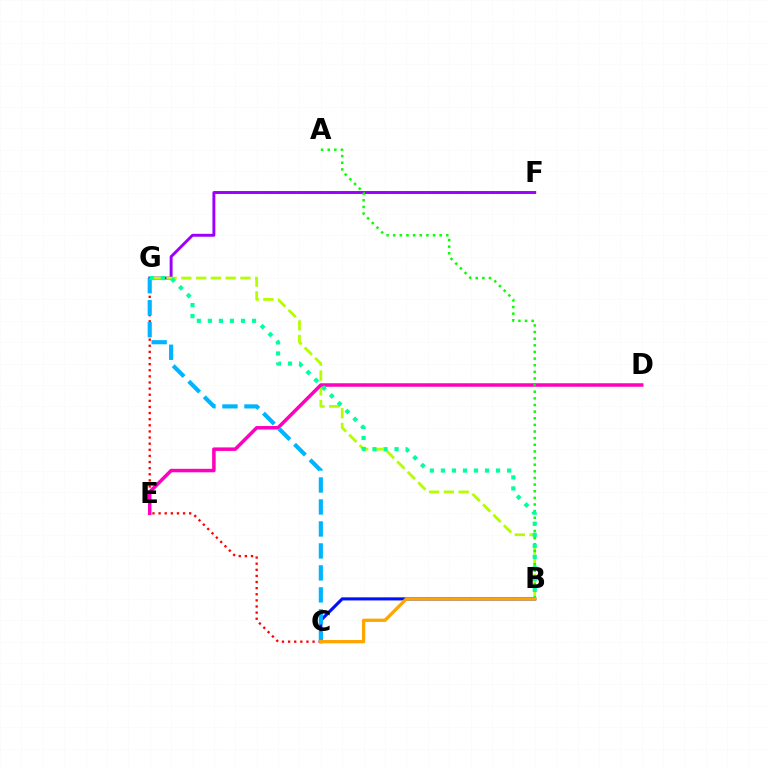{('F', 'G'): [{'color': '#9b00ff', 'line_style': 'solid', 'thickness': 2.11}], ('B', 'G'): [{'color': '#b3ff00', 'line_style': 'dashed', 'thickness': 2.01}, {'color': '#00ff9d', 'line_style': 'dotted', 'thickness': 3.0}], ('B', 'C'): [{'color': '#0010ff', 'line_style': 'solid', 'thickness': 2.24}, {'color': '#ffa500', 'line_style': 'solid', 'thickness': 2.36}], ('C', 'G'): [{'color': '#ff0000', 'line_style': 'dotted', 'thickness': 1.66}, {'color': '#00b5ff', 'line_style': 'dashed', 'thickness': 2.99}], ('D', 'E'): [{'color': '#ff00bd', 'line_style': 'solid', 'thickness': 2.53}], ('A', 'B'): [{'color': '#08ff00', 'line_style': 'dotted', 'thickness': 1.8}]}